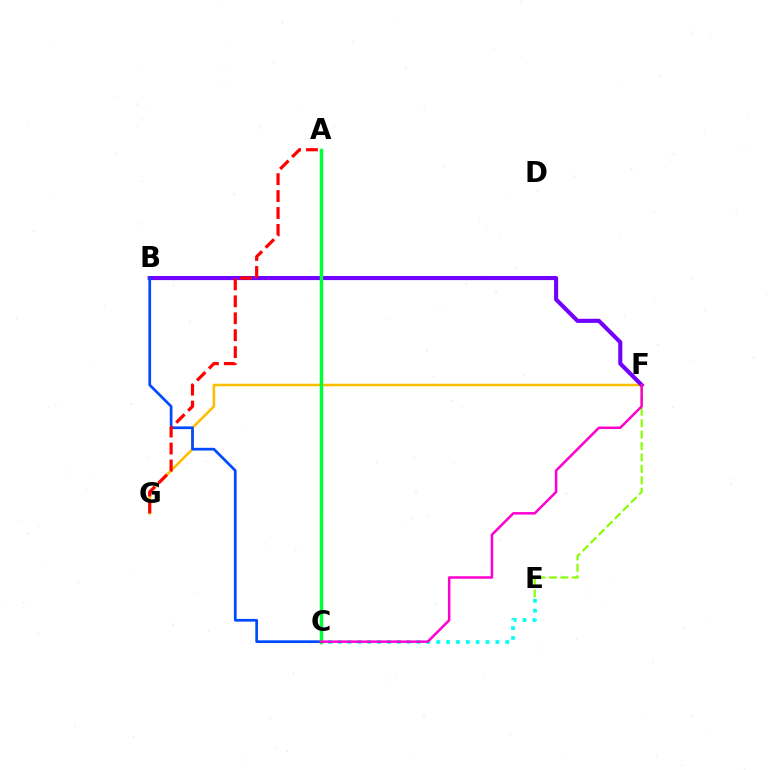{('E', 'F'): [{'color': '#84ff00', 'line_style': 'dashed', 'thickness': 1.55}], ('F', 'G'): [{'color': '#ffbd00', 'line_style': 'solid', 'thickness': 1.86}], ('C', 'E'): [{'color': '#00fff6', 'line_style': 'dotted', 'thickness': 2.68}], ('B', 'F'): [{'color': '#7200ff', 'line_style': 'solid', 'thickness': 2.95}], ('B', 'C'): [{'color': '#004bff', 'line_style': 'solid', 'thickness': 1.95}], ('A', 'C'): [{'color': '#00ff39', 'line_style': 'solid', 'thickness': 2.52}], ('C', 'F'): [{'color': '#ff00cf', 'line_style': 'solid', 'thickness': 1.8}], ('A', 'G'): [{'color': '#ff0000', 'line_style': 'dashed', 'thickness': 2.3}]}